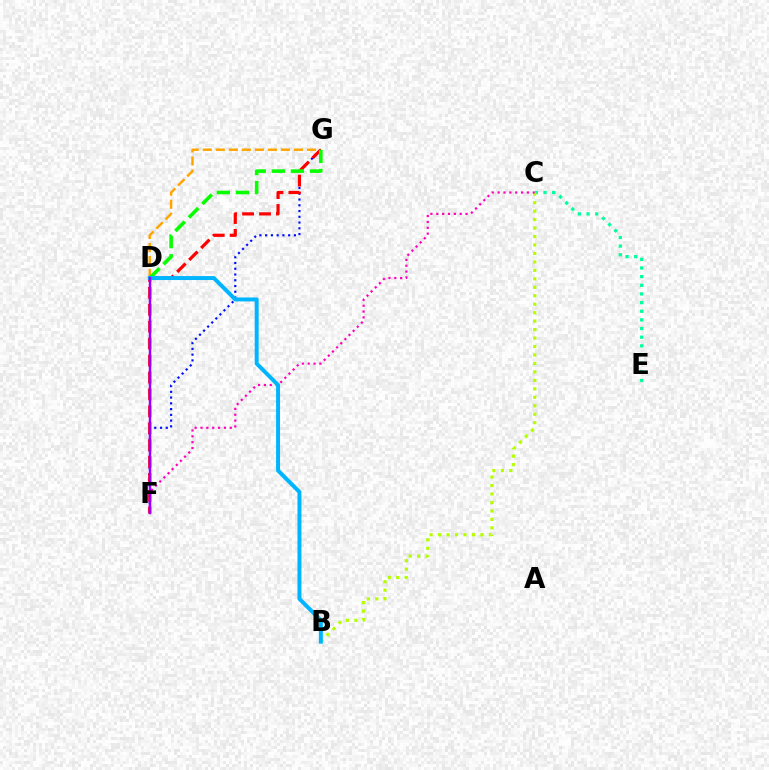{('C', 'E'): [{'color': '#00ff9d', 'line_style': 'dotted', 'thickness': 2.35}], ('D', 'G'): [{'color': '#ffa500', 'line_style': 'dashed', 'thickness': 1.77}, {'color': '#08ff00', 'line_style': 'dashed', 'thickness': 2.59}], ('F', 'G'): [{'color': '#0010ff', 'line_style': 'dotted', 'thickness': 1.56}, {'color': '#ff0000', 'line_style': 'dashed', 'thickness': 2.3}], ('B', 'C'): [{'color': '#b3ff00', 'line_style': 'dotted', 'thickness': 2.3}], ('C', 'F'): [{'color': '#ff00bd', 'line_style': 'dotted', 'thickness': 1.59}], ('B', 'D'): [{'color': '#00b5ff', 'line_style': 'solid', 'thickness': 2.85}], ('D', 'F'): [{'color': '#9b00ff', 'line_style': 'solid', 'thickness': 1.79}]}